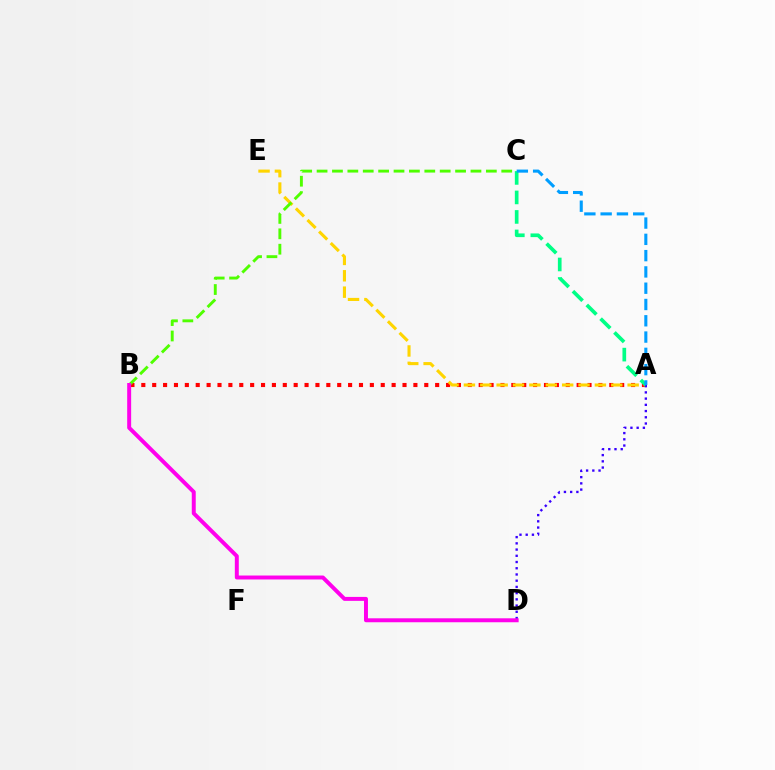{('A', 'B'): [{'color': '#ff0000', 'line_style': 'dotted', 'thickness': 2.96}], ('A', 'E'): [{'color': '#ffd500', 'line_style': 'dashed', 'thickness': 2.22}], ('A', 'D'): [{'color': '#3700ff', 'line_style': 'dotted', 'thickness': 1.69}], ('A', 'C'): [{'color': '#00ff86', 'line_style': 'dashed', 'thickness': 2.65}, {'color': '#009eff', 'line_style': 'dashed', 'thickness': 2.21}], ('B', 'C'): [{'color': '#4fff00', 'line_style': 'dashed', 'thickness': 2.09}], ('B', 'D'): [{'color': '#ff00ed', 'line_style': 'solid', 'thickness': 2.84}]}